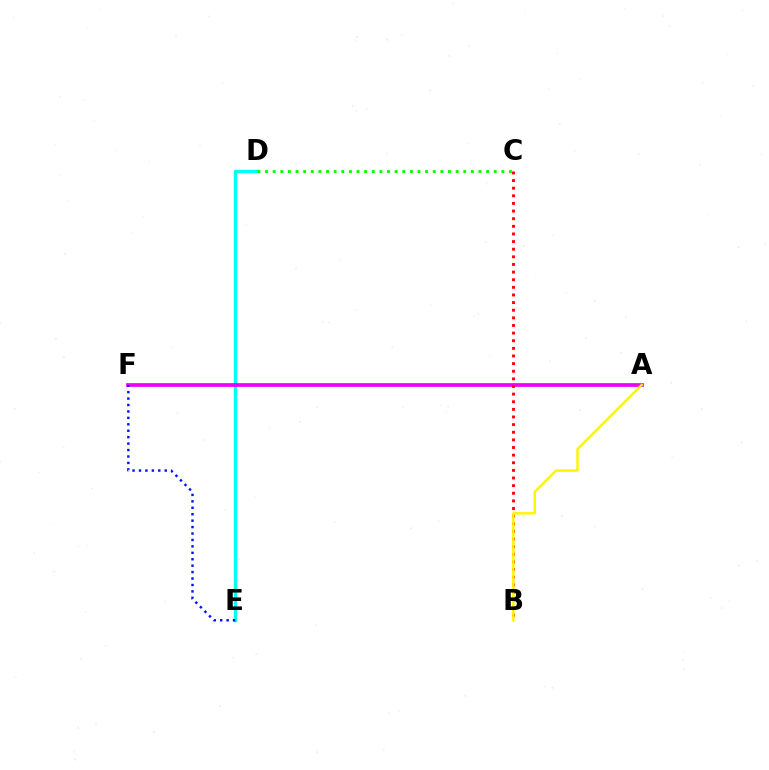{('D', 'E'): [{'color': '#00fff6', 'line_style': 'solid', 'thickness': 2.46}], ('A', 'F'): [{'color': '#ee00ff', 'line_style': 'solid', 'thickness': 2.69}], ('C', 'D'): [{'color': '#08ff00', 'line_style': 'dotted', 'thickness': 2.07}], ('E', 'F'): [{'color': '#0010ff', 'line_style': 'dotted', 'thickness': 1.75}], ('B', 'C'): [{'color': '#ff0000', 'line_style': 'dotted', 'thickness': 2.07}], ('A', 'B'): [{'color': '#fcf500', 'line_style': 'solid', 'thickness': 1.75}]}